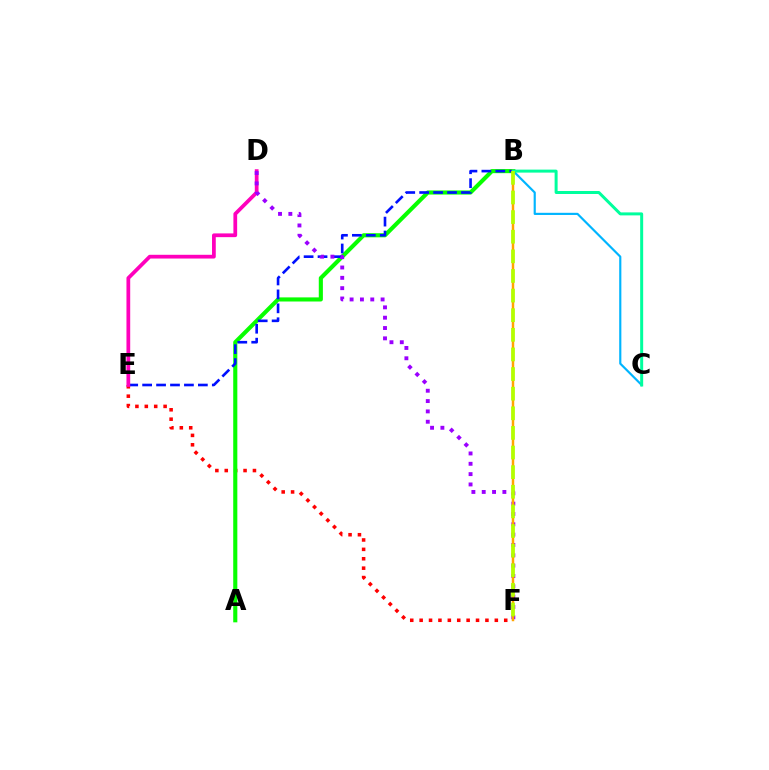{('E', 'F'): [{'color': '#ff0000', 'line_style': 'dotted', 'thickness': 2.55}], ('B', 'C'): [{'color': '#00b5ff', 'line_style': 'solid', 'thickness': 1.56}, {'color': '#00ff9d', 'line_style': 'solid', 'thickness': 2.15}], ('A', 'B'): [{'color': '#08ff00', 'line_style': 'solid', 'thickness': 2.96}], ('B', 'E'): [{'color': '#0010ff', 'line_style': 'dashed', 'thickness': 1.89}], ('D', 'E'): [{'color': '#ff00bd', 'line_style': 'solid', 'thickness': 2.7}], ('D', 'F'): [{'color': '#9b00ff', 'line_style': 'dotted', 'thickness': 2.81}], ('B', 'F'): [{'color': '#ffa500', 'line_style': 'solid', 'thickness': 1.78}, {'color': '#b3ff00', 'line_style': 'dashed', 'thickness': 2.67}]}